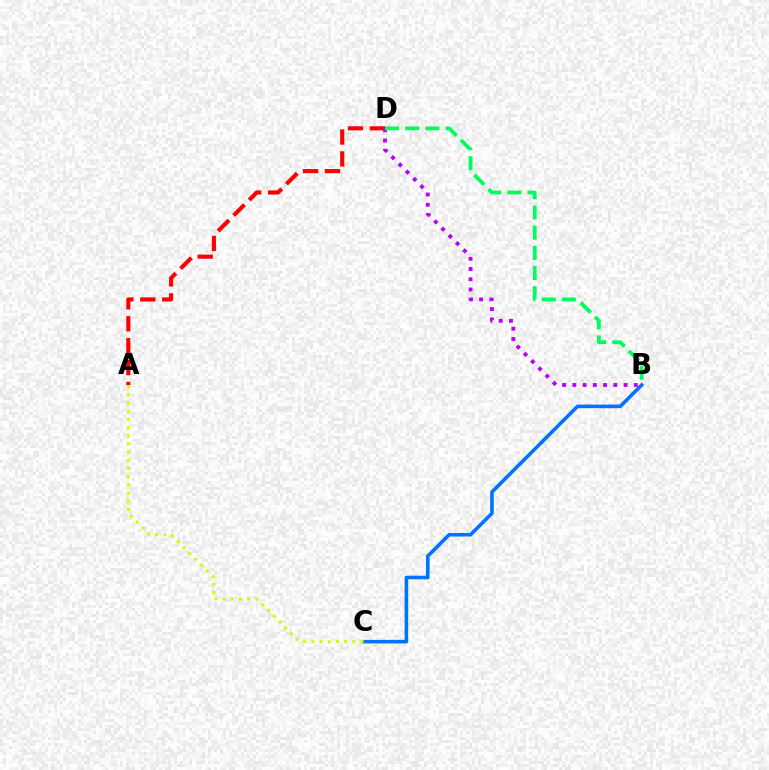{('B', 'C'): [{'color': '#0074ff', 'line_style': 'solid', 'thickness': 2.58}], ('A', 'D'): [{'color': '#ff0000', 'line_style': 'dashed', 'thickness': 2.98}], ('B', 'D'): [{'color': '#b900ff', 'line_style': 'dotted', 'thickness': 2.78}, {'color': '#00ff5c', 'line_style': 'dashed', 'thickness': 2.74}], ('A', 'C'): [{'color': '#d1ff00', 'line_style': 'dotted', 'thickness': 2.23}]}